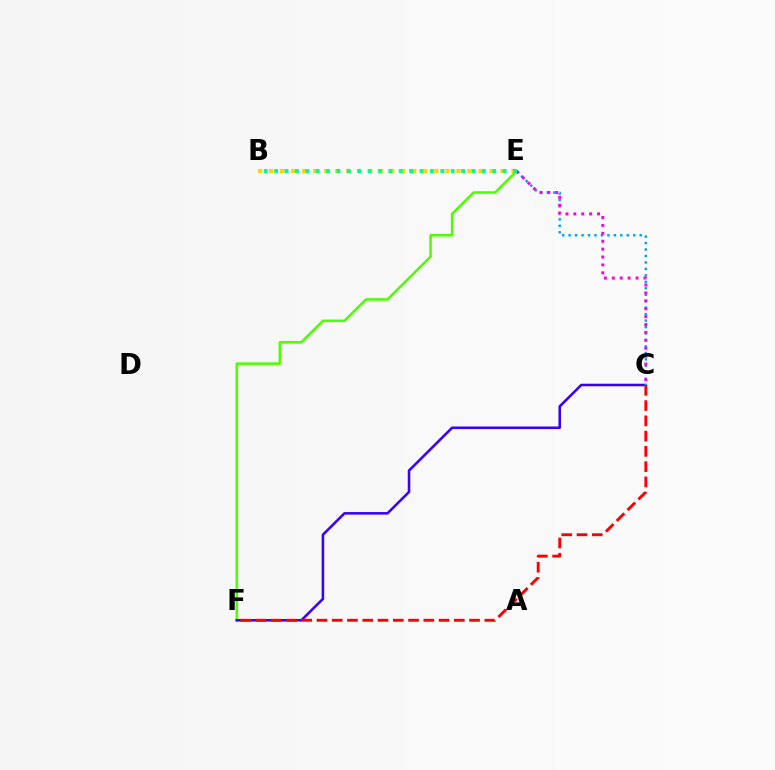{('B', 'E'): [{'color': '#ffd500', 'line_style': 'dotted', 'thickness': 2.99}, {'color': '#00ff86', 'line_style': 'dotted', 'thickness': 2.82}], ('E', 'F'): [{'color': '#4fff00', 'line_style': 'solid', 'thickness': 1.83}], ('C', 'F'): [{'color': '#3700ff', 'line_style': 'solid', 'thickness': 1.84}, {'color': '#ff0000', 'line_style': 'dashed', 'thickness': 2.07}], ('C', 'E'): [{'color': '#009eff', 'line_style': 'dotted', 'thickness': 1.76}, {'color': '#ff00ed', 'line_style': 'dotted', 'thickness': 2.15}]}